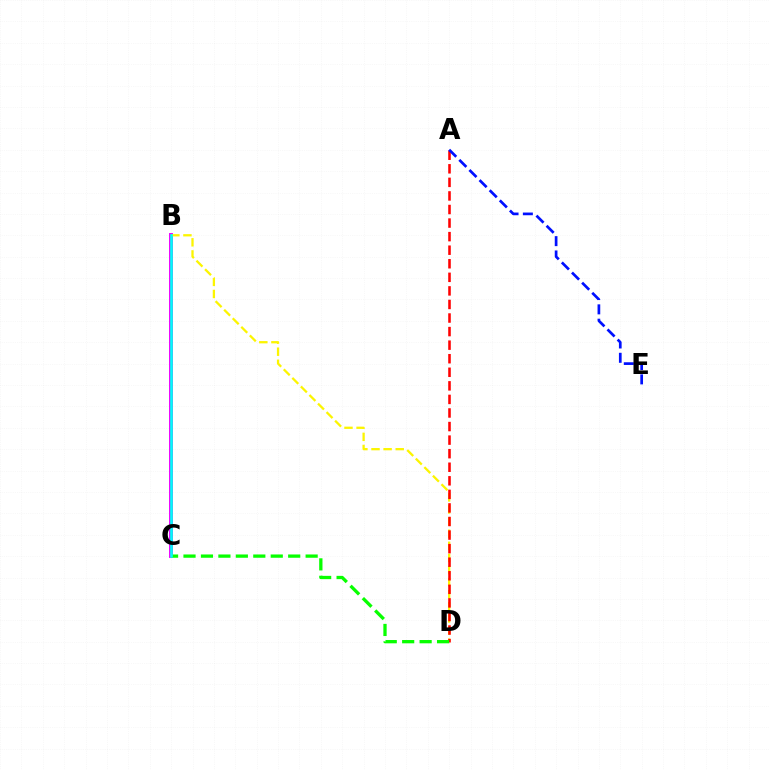{('B', 'C'): [{'color': '#ee00ff', 'line_style': 'solid', 'thickness': 2.83}, {'color': '#00fff6', 'line_style': 'solid', 'thickness': 1.9}], ('B', 'D'): [{'color': '#fcf500', 'line_style': 'dashed', 'thickness': 1.64}], ('A', 'D'): [{'color': '#ff0000', 'line_style': 'dashed', 'thickness': 1.84}], ('A', 'E'): [{'color': '#0010ff', 'line_style': 'dashed', 'thickness': 1.95}], ('C', 'D'): [{'color': '#08ff00', 'line_style': 'dashed', 'thickness': 2.37}]}